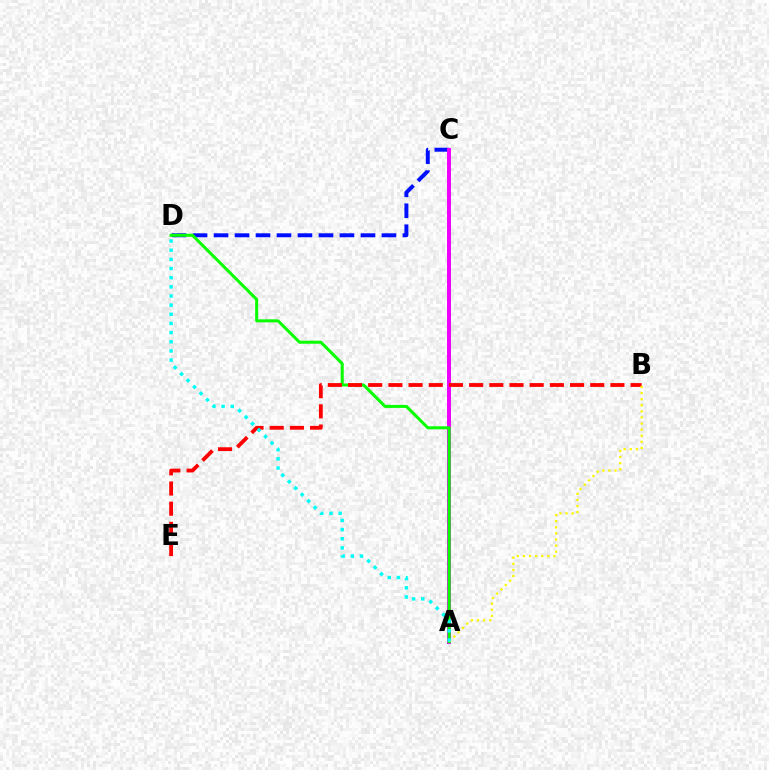{('C', 'D'): [{'color': '#0010ff', 'line_style': 'dashed', 'thickness': 2.85}], ('A', 'C'): [{'color': '#ee00ff', 'line_style': 'solid', 'thickness': 2.85}], ('A', 'D'): [{'color': '#08ff00', 'line_style': 'solid', 'thickness': 2.18}, {'color': '#00fff6', 'line_style': 'dotted', 'thickness': 2.49}], ('B', 'E'): [{'color': '#ff0000', 'line_style': 'dashed', 'thickness': 2.74}], ('A', 'B'): [{'color': '#fcf500', 'line_style': 'dotted', 'thickness': 1.66}]}